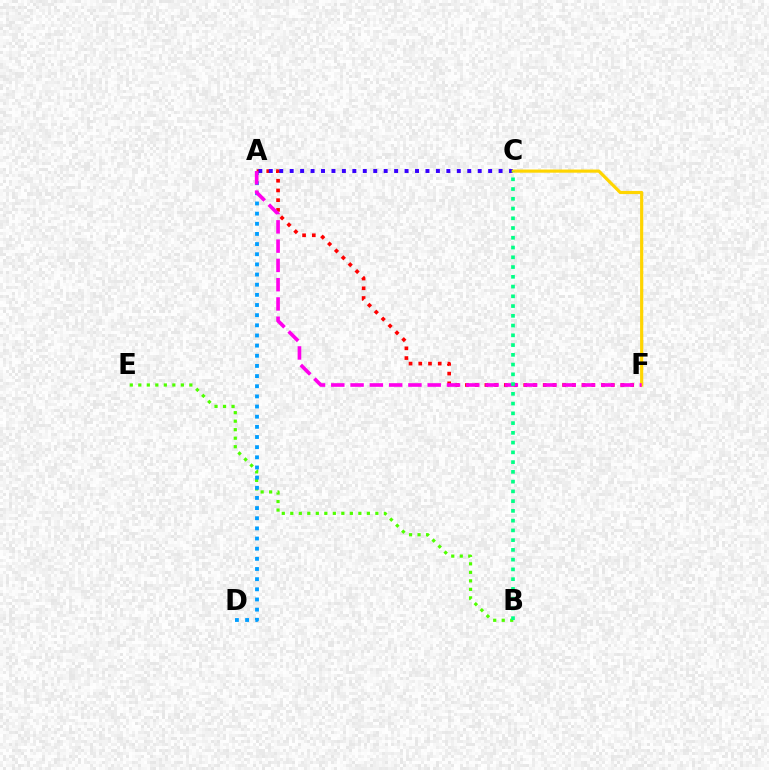{('B', 'E'): [{'color': '#4fff00', 'line_style': 'dotted', 'thickness': 2.31}], ('A', 'D'): [{'color': '#009eff', 'line_style': 'dotted', 'thickness': 2.76}], ('A', 'F'): [{'color': '#ff0000', 'line_style': 'dotted', 'thickness': 2.64}, {'color': '#ff00ed', 'line_style': 'dashed', 'thickness': 2.62}], ('A', 'C'): [{'color': '#3700ff', 'line_style': 'dotted', 'thickness': 2.84}], ('C', 'F'): [{'color': '#ffd500', 'line_style': 'solid', 'thickness': 2.28}], ('B', 'C'): [{'color': '#00ff86', 'line_style': 'dotted', 'thickness': 2.65}]}